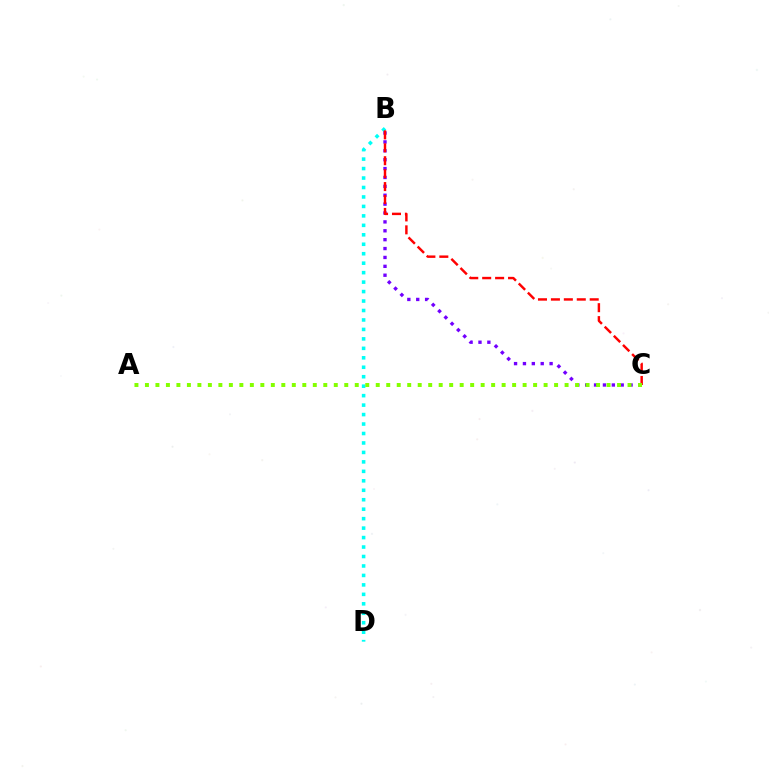{('B', 'D'): [{'color': '#00fff6', 'line_style': 'dotted', 'thickness': 2.57}], ('B', 'C'): [{'color': '#7200ff', 'line_style': 'dotted', 'thickness': 2.41}, {'color': '#ff0000', 'line_style': 'dashed', 'thickness': 1.76}], ('A', 'C'): [{'color': '#84ff00', 'line_style': 'dotted', 'thickness': 2.85}]}